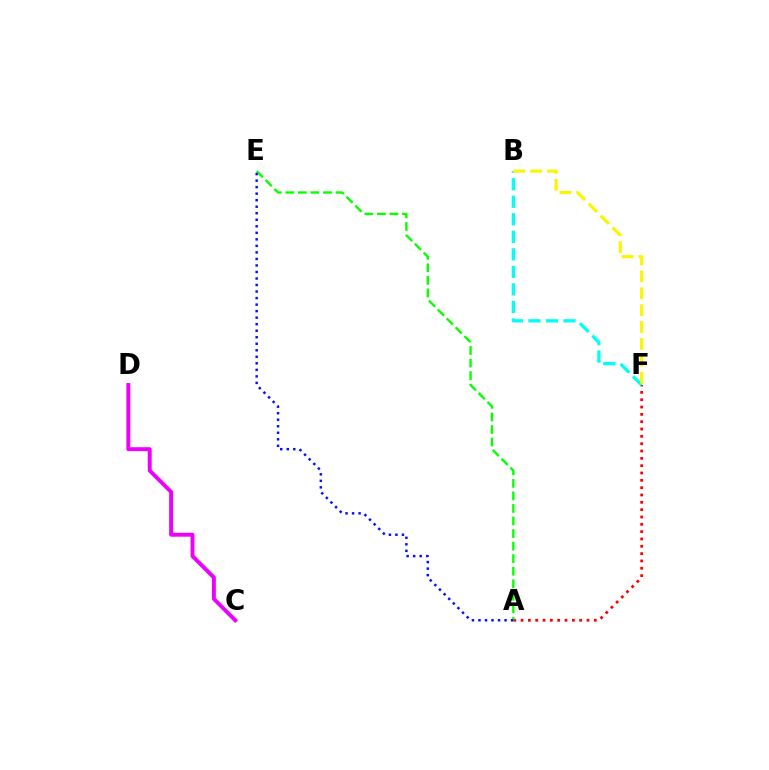{('C', 'D'): [{'color': '#ee00ff', 'line_style': 'solid', 'thickness': 2.83}], ('A', 'F'): [{'color': '#ff0000', 'line_style': 'dotted', 'thickness': 1.99}], ('A', 'E'): [{'color': '#08ff00', 'line_style': 'dashed', 'thickness': 1.7}, {'color': '#0010ff', 'line_style': 'dotted', 'thickness': 1.77}], ('B', 'F'): [{'color': '#00fff6', 'line_style': 'dashed', 'thickness': 2.38}, {'color': '#fcf500', 'line_style': 'dashed', 'thickness': 2.29}]}